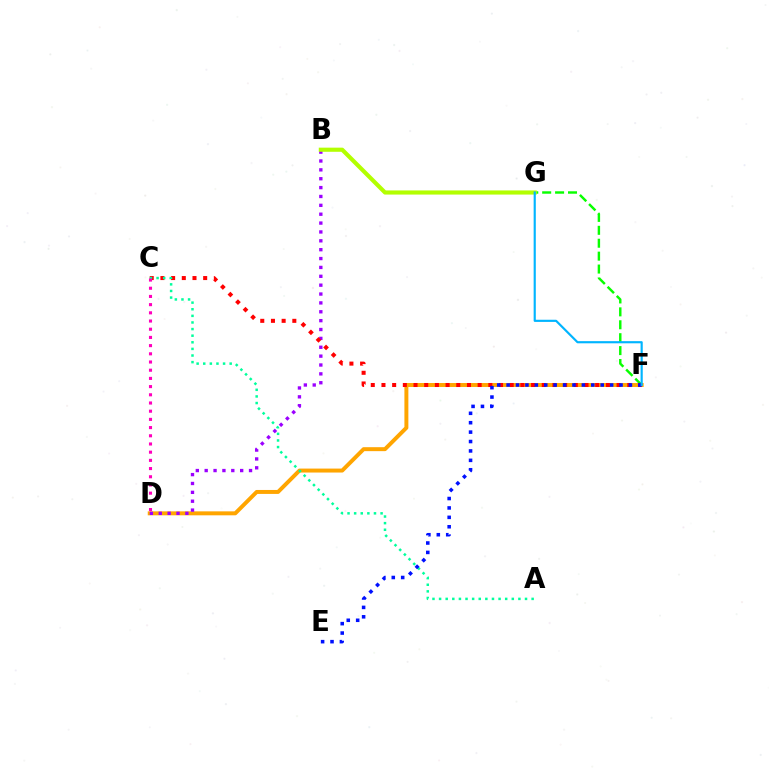{('D', 'F'): [{'color': '#ffa500', 'line_style': 'solid', 'thickness': 2.85}], ('B', 'D'): [{'color': '#9b00ff', 'line_style': 'dotted', 'thickness': 2.41}], ('F', 'G'): [{'color': '#08ff00', 'line_style': 'dashed', 'thickness': 1.75}, {'color': '#00b5ff', 'line_style': 'solid', 'thickness': 1.55}], ('B', 'G'): [{'color': '#b3ff00', 'line_style': 'solid', 'thickness': 2.98}], ('C', 'F'): [{'color': '#ff0000', 'line_style': 'dotted', 'thickness': 2.9}], ('A', 'C'): [{'color': '#00ff9d', 'line_style': 'dotted', 'thickness': 1.8}], ('C', 'D'): [{'color': '#ff00bd', 'line_style': 'dotted', 'thickness': 2.23}], ('E', 'F'): [{'color': '#0010ff', 'line_style': 'dotted', 'thickness': 2.56}]}